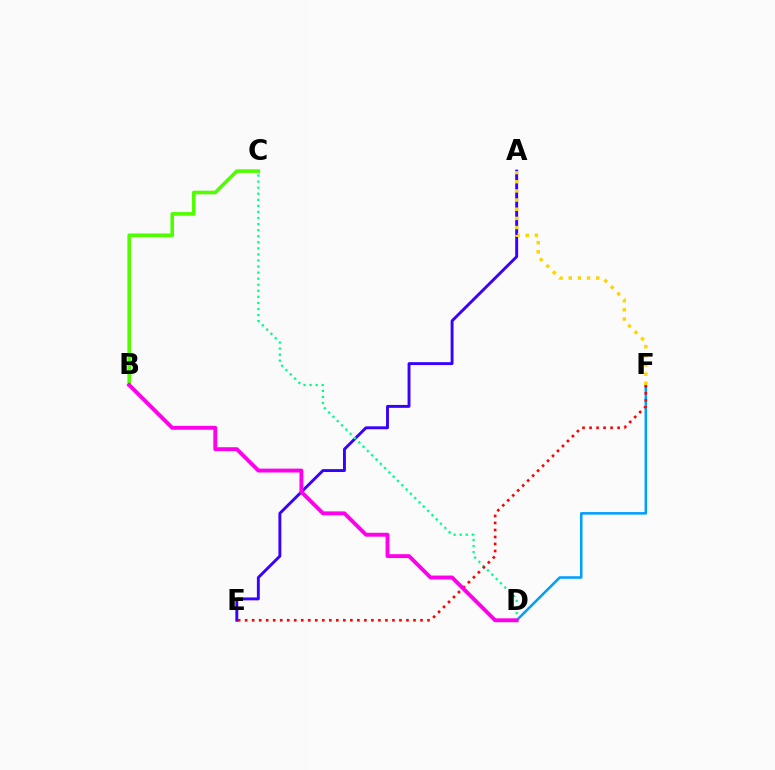{('D', 'F'): [{'color': '#009eff', 'line_style': 'solid', 'thickness': 1.82}], ('A', 'E'): [{'color': '#3700ff', 'line_style': 'solid', 'thickness': 2.09}], ('A', 'F'): [{'color': '#ffd500', 'line_style': 'dotted', 'thickness': 2.49}], ('C', 'D'): [{'color': '#00ff86', 'line_style': 'dotted', 'thickness': 1.65}], ('B', 'C'): [{'color': '#4fff00', 'line_style': 'solid', 'thickness': 2.59}], ('E', 'F'): [{'color': '#ff0000', 'line_style': 'dotted', 'thickness': 1.91}], ('B', 'D'): [{'color': '#ff00ed', 'line_style': 'solid', 'thickness': 2.8}]}